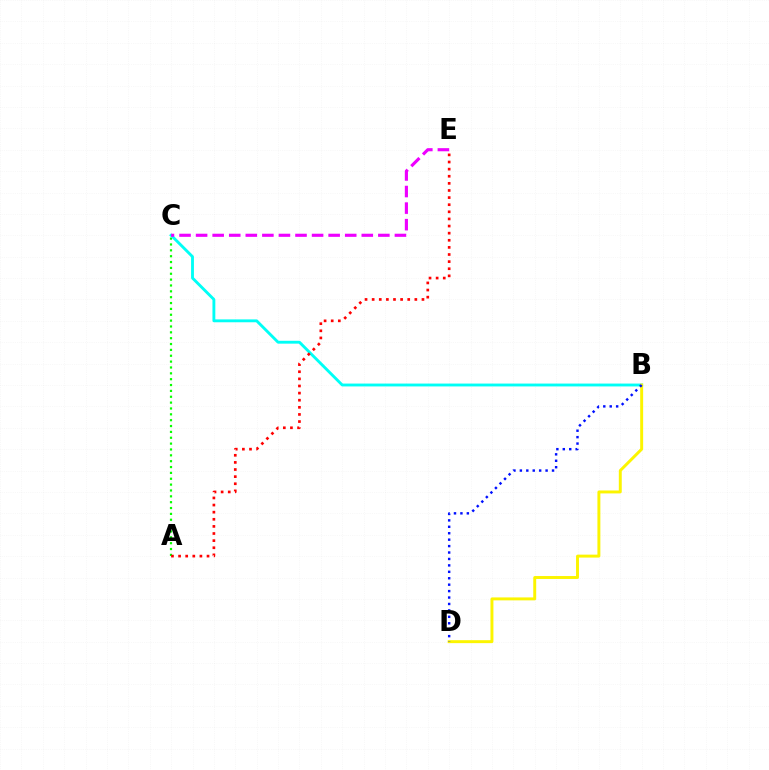{('A', 'C'): [{'color': '#08ff00', 'line_style': 'dotted', 'thickness': 1.59}], ('B', 'C'): [{'color': '#00fff6', 'line_style': 'solid', 'thickness': 2.06}], ('A', 'E'): [{'color': '#ff0000', 'line_style': 'dotted', 'thickness': 1.93}], ('C', 'E'): [{'color': '#ee00ff', 'line_style': 'dashed', 'thickness': 2.25}], ('B', 'D'): [{'color': '#fcf500', 'line_style': 'solid', 'thickness': 2.12}, {'color': '#0010ff', 'line_style': 'dotted', 'thickness': 1.75}]}